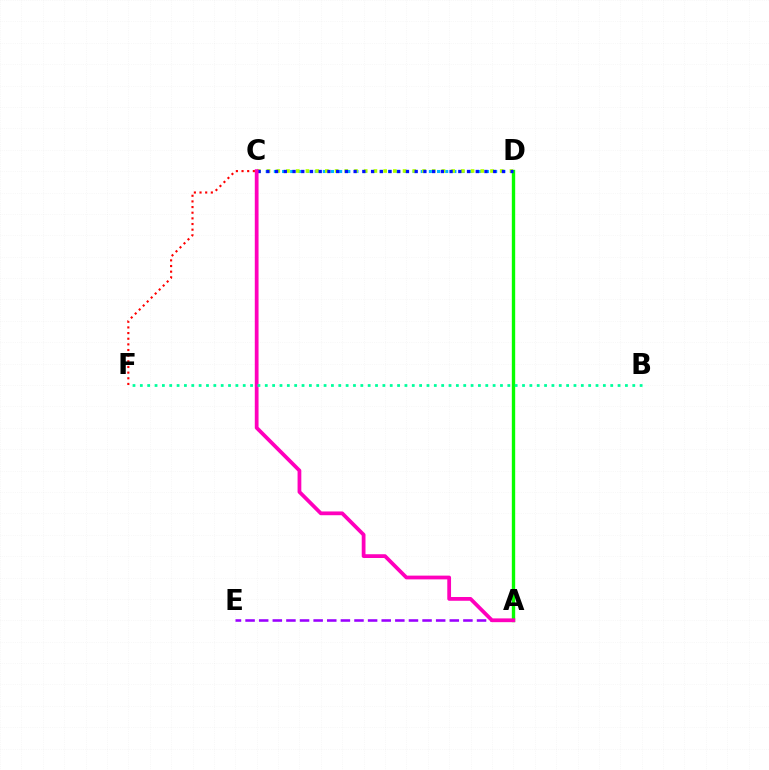{('A', 'E'): [{'color': '#9b00ff', 'line_style': 'dashed', 'thickness': 1.85}], ('A', 'D'): [{'color': '#ffa500', 'line_style': 'solid', 'thickness': 2.18}, {'color': '#08ff00', 'line_style': 'solid', 'thickness': 2.4}], ('C', 'D'): [{'color': '#00b5ff', 'line_style': 'dotted', 'thickness': 2.22}, {'color': '#b3ff00', 'line_style': 'dotted', 'thickness': 2.64}, {'color': '#0010ff', 'line_style': 'dotted', 'thickness': 2.37}], ('A', 'C'): [{'color': '#ff00bd', 'line_style': 'solid', 'thickness': 2.71}], ('C', 'F'): [{'color': '#ff0000', 'line_style': 'dotted', 'thickness': 1.54}], ('B', 'F'): [{'color': '#00ff9d', 'line_style': 'dotted', 'thickness': 2.0}]}